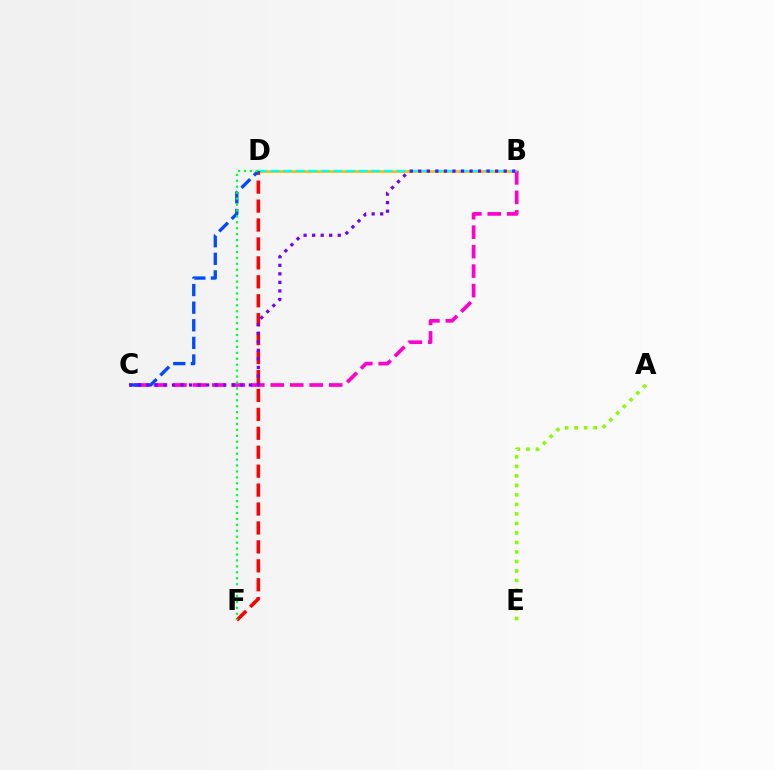{('B', 'D'): [{'color': '#ffbd00', 'line_style': 'solid', 'thickness': 2.06}, {'color': '#00fff6', 'line_style': 'dashed', 'thickness': 1.71}], ('A', 'E'): [{'color': '#84ff00', 'line_style': 'dotted', 'thickness': 2.58}], ('B', 'C'): [{'color': '#ff00cf', 'line_style': 'dashed', 'thickness': 2.64}, {'color': '#7200ff', 'line_style': 'dotted', 'thickness': 2.32}], ('D', 'F'): [{'color': '#ff0000', 'line_style': 'dashed', 'thickness': 2.57}, {'color': '#00ff39', 'line_style': 'dotted', 'thickness': 1.61}], ('C', 'D'): [{'color': '#004bff', 'line_style': 'dashed', 'thickness': 2.39}]}